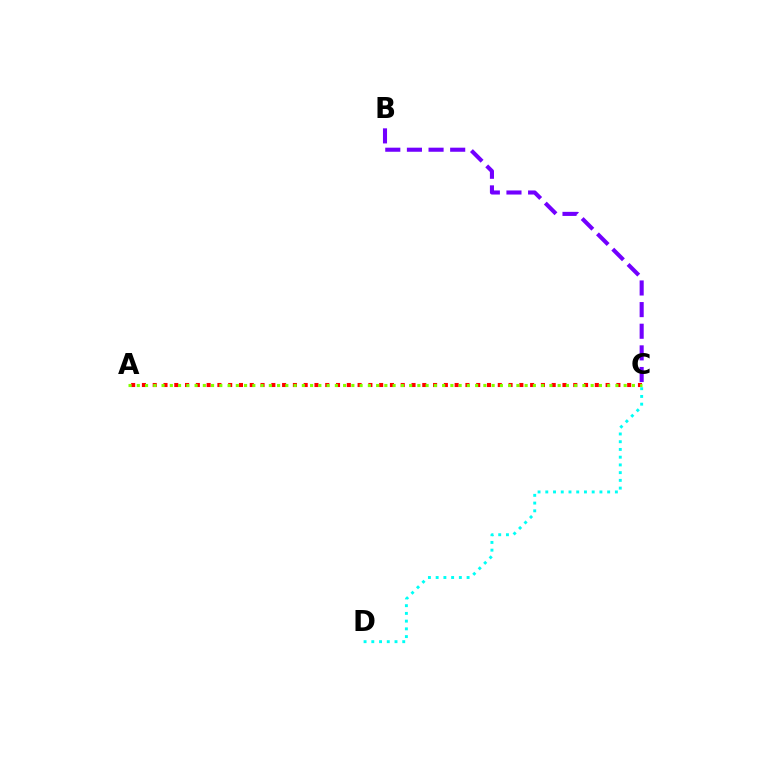{('B', 'C'): [{'color': '#7200ff', 'line_style': 'dashed', 'thickness': 2.94}], ('A', 'C'): [{'color': '#ff0000', 'line_style': 'dotted', 'thickness': 2.93}, {'color': '#84ff00', 'line_style': 'dotted', 'thickness': 2.24}], ('C', 'D'): [{'color': '#00fff6', 'line_style': 'dotted', 'thickness': 2.1}]}